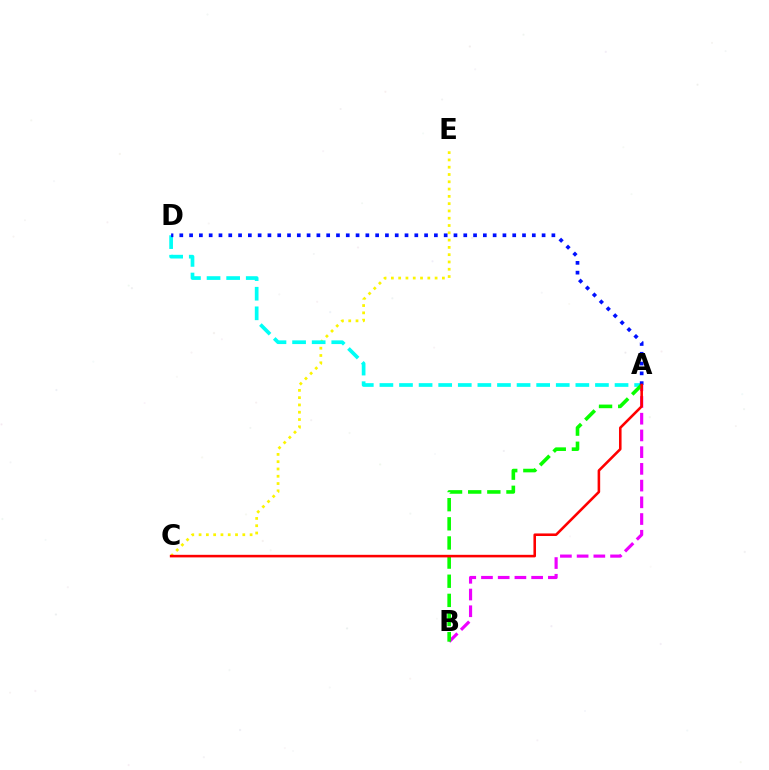{('C', 'E'): [{'color': '#fcf500', 'line_style': 'dotted', 'thickness': 1.98}], ('A', 'D'): [{'color': '#00fff6', 'line_style': 'dashed', 'thickness': 2.66}, {'color': '#0010ff', 'line_style': 'dotted', 'thickness': 2.66}], ('A', 'B'): [{'color': '#ee00ff', 'line_style': 'dashed', 'thickness': 2.27}, {'color': '#08ff00', 'line_style': 'dashed', 'thickness': 2.6}], ('A', 'C'): [{'color': '#ff0000', 'line_style': 'solid', 'thickness': 1.85}]}